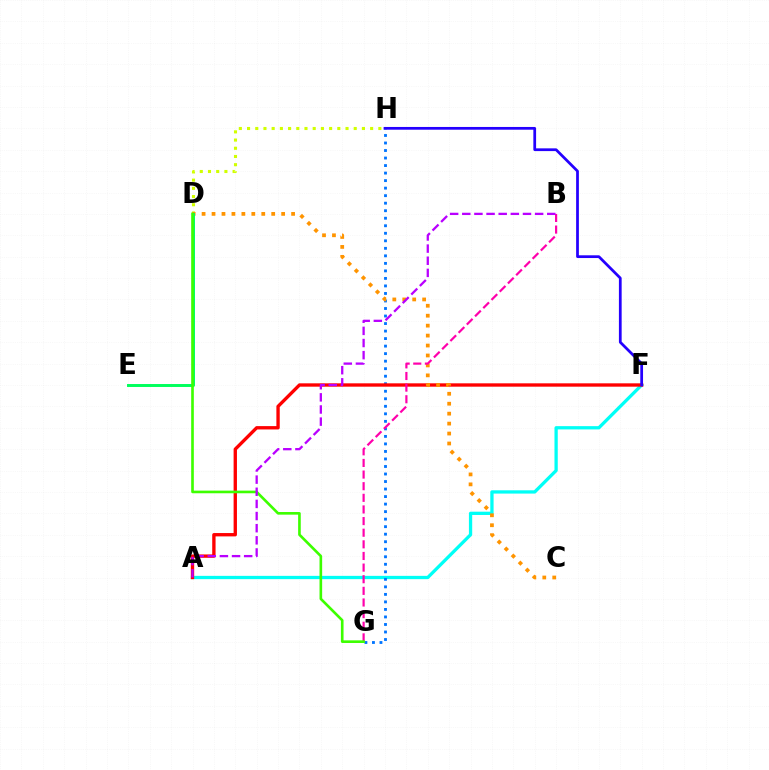{('D', 'H'): [{'color': '#d1ff00', 'line_style': 'dotted', 'thickness': 2.23}], ('A', 'F'): [{'color': '#00fff6', 'line_style': 'solid', 'thickness': 2.36}, {'color': '#ff0000', 'line_style': 'solid', 'thickness': 2.41}], ('G', 'H'): [{'color': '#0074ff', 'line_style': 'dotted', 'thickness': 2.04}], ('F', 'H'): [{'color': '#2500ff', 'line_style': 'solid', 'thickness': 1.98}], ('C', 'D'): [{'color': '#ff9400', 'line_style': 'dotted', 'thickness': 2.7}], ('D', 'E'): [{'color': '#00ff5c', 'line_style': 'solid', 'thickness': 2.12}], ('B', 'G'): [{'color': '#ff00ac', 'line_style': 'dashed', 'thickness': 1.58}], ('D', 'G'): [{'color': '#3dff00', 'line_style': 'solid', 'thickness': 1.9}], ('A', 'B'): [{'color': '#b900ff', 'line_style': 'dashed', 'thickness': 1.65}]}